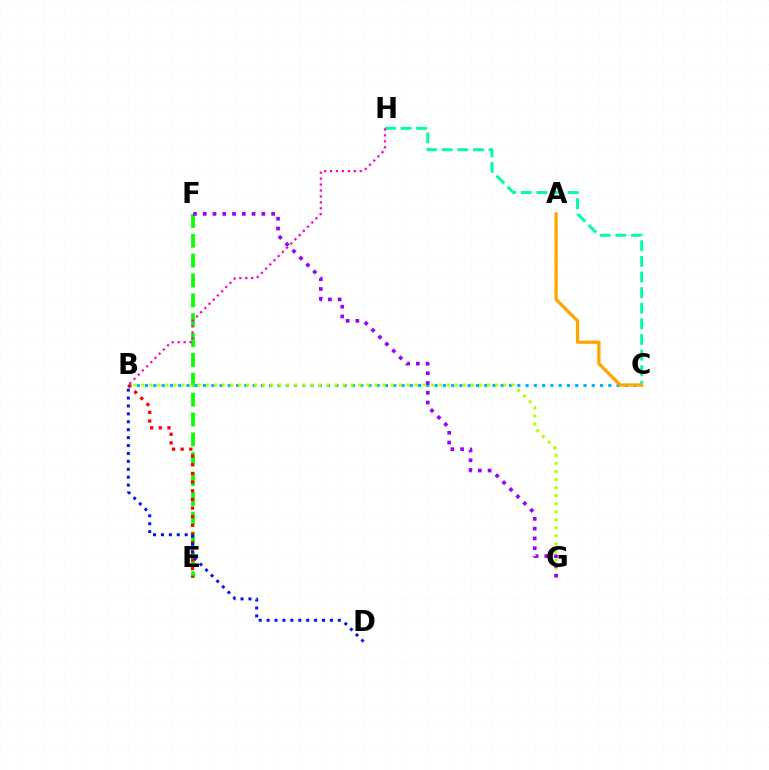{('B', 'C'): [{'color': '#00b5ff', 'line_style': 'dotted', 'thickness': 2.25}], ('E', 'F'): [{'color': '#08ff00', 'line_style': 'dashed', 'thickness': 2.7}], ('B', 'E'): [{'color': '#ff0000', 'line_style': 'dotted', 'thickness': 2.35}], ('B', 'G'): [{'color': '#b3ff00', 'line_style': 'dotted', 'thickness': 2.19}], ('C', 'H'): [{'color': '#00ff9d', 'line_style': 'dashed', 'thickness': 2.12}], ('B', 'H'): [{'color': '#ff00bd', 'line_style': 'dotted', 'thickness': 1.61}], ('B', 'D'): [{'color': '#0010ff', 'line_style': 'dotted', 'thickness': 2.15}], ('F', 'G'): [{'color': '#9b00ff', 'line_style': 'dotted', 'thickness': 2.66}], ('A', 'C'): [{'color': '#ffa500', 'line_style': 'solid', 'thickness': 2.35}]}